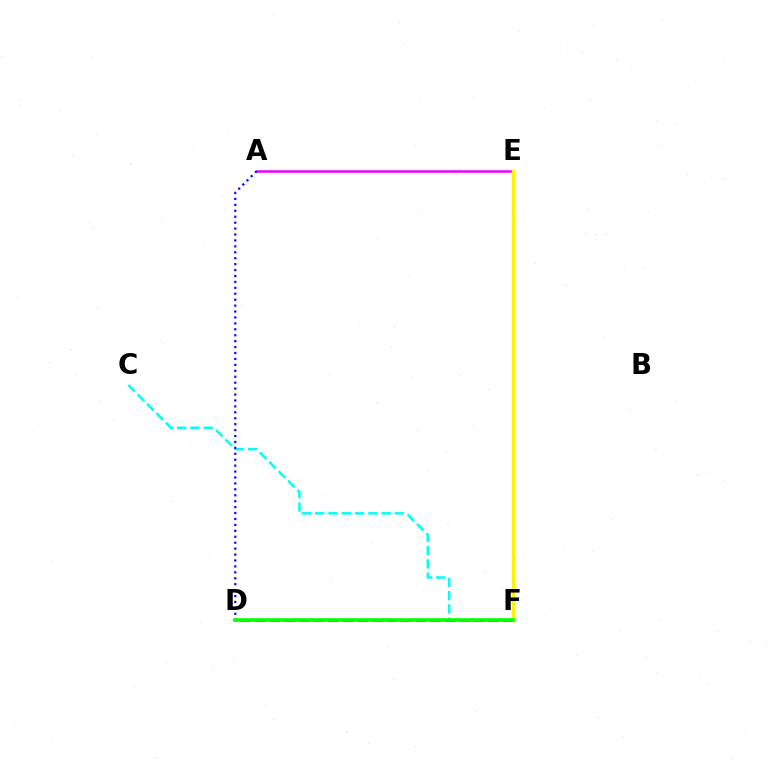{('C', 'F'): [{'color': '#00fff6', 'line_style': 'dashed', 'thickness': 1.8}], ('A', 'E'): [{'color': '#ee00ff', 'line_style': 'solid', 'thickness': 1.83}], ('A', 'D'): [{'color': '#0010ff', 'line_style': 'dotted', 'thickness': 1.61}], ('D', 'F'): [{'color': '#ff0000', 'line_style': 'dashed', 'thickness': 1.98}, {'color': '#08ff00', 'line_style': 'solid', 'thickness': 2.62}], ('E', 'F'): [{'color': '#fcf500', 'line_style': 'solid', 'thickness': 2.48}]}